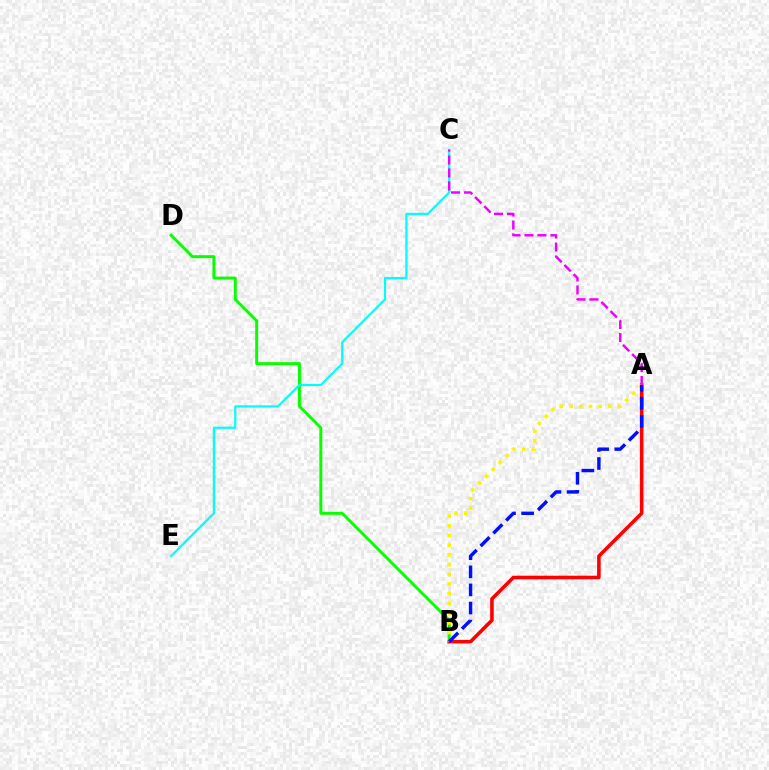{('B', 'D'): [{'color': '#08ff00', 'line_style': 'solid', 'thickness': 2.13}], ('A', 'B'): [{'color': '#ff0000', 'line_style': 'solid', 'thickness': 2.57}, {'color': '#fcf500', 'line_style': 'dotted', 'thickness': 2.64}, {'color': '#0010ff', 'line_style': 'dashed', 'thickness': 2.46}], ('C', 'E'): [{'color': '#00fff6', 'line_style': 'solid', 'thickness': 1.58}], ('A', 'C'): [{'color': '#ee00ff', 'line_style': 'dashed', 'thickness': 1.76}]}